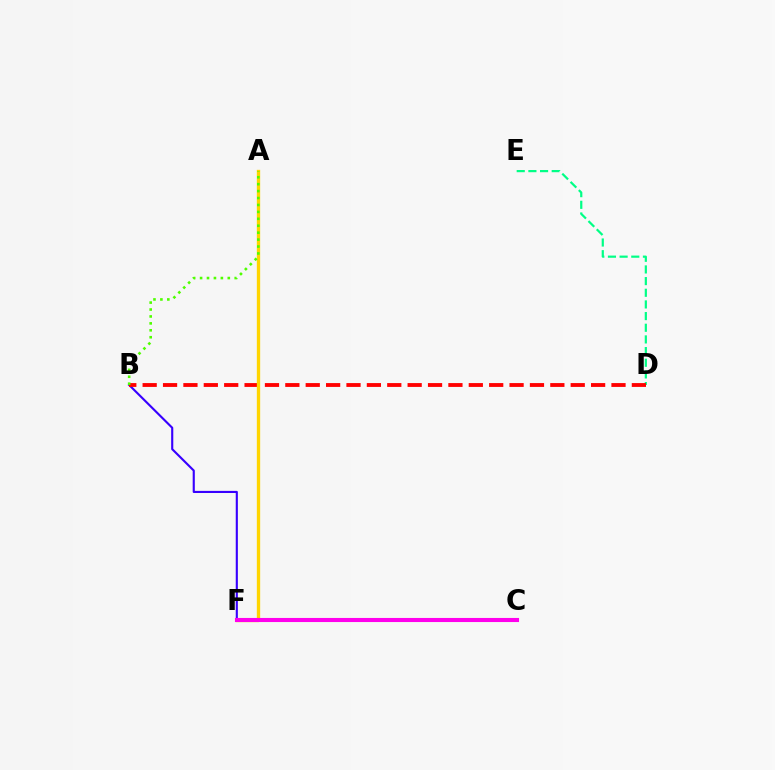{('D', 'E'): [{'color': '#00ff86', 'line_style': 'dashed', 'thickness': 1.58}], ('B', 'F'): [{'color': '#3700ff', 'line_style': 'solid', 'thickness': 1.53}], ('C', 'F'): [{'color': '#009eff', 'line_style': 'solid', 'thickness': 2.59}, {'color': '#ff00ed', 'line_style': 'solid', 'thickness': 2.95}], ('B', 'D'): [{'color': '#ff0000', 'line_style': 'dashed', 'thickness': 2.77}], ('A', 'F'): [{'color': '#ffd500', 'line_style': 'solid', 'thickness': 2.4}], ('A', 'B'): [{'color': '#4fff00', 'line_style': 'dotted', 'thickness': 1.88}]}